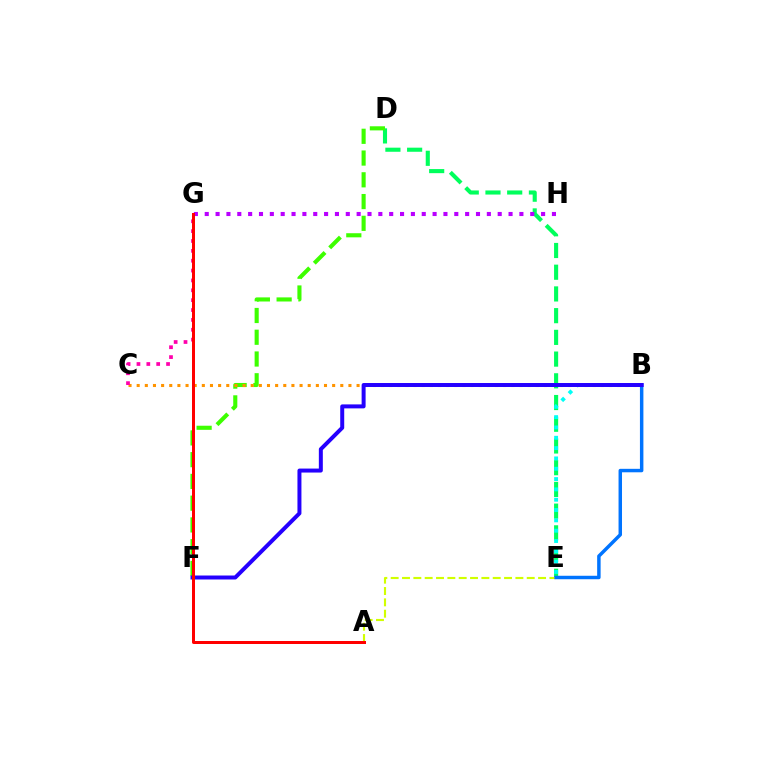{('D', 'E'): [{'color': '#00ff5c', 'line_style': 'dashed', 'thickness': 2.95}], ('A', 'E'): [{'color': '#d1ff00', 'line_style': 'dashed', 'thickness': 1.54}], ('D', 'F'): [{'color': '#3dff00', 'line_style': 'dashed', 'thickness': 2.96}], ('B', 'C'): [{'color': '#ff9400', 'line_style': 'dotted', 'thickness': 2.21}], ('B', 'E'): [{'color': '#0074ff', 'line_style': 'solid', 'thickness': 2.49}, {'color': '#00fff6', 'line_style': 'dotted', 'thickness': 2.8}], ('G', 'H'): [{'color': '#b900ff', 'line_style': 'dotted', 'thickness': 2.95}], ('C', 'G'): [{'color': '#ff00ac', 'line_style': 'dotted', 'thickness': 2.68}], ('B', 'F'): [{'color': '#2500ff', 'line_style': 'solid', 'thickness': 2.87}], ('A', 'G'): [{'color': '#ff0000', 'line_style': 'solid', 'thickness': 2.15}]}